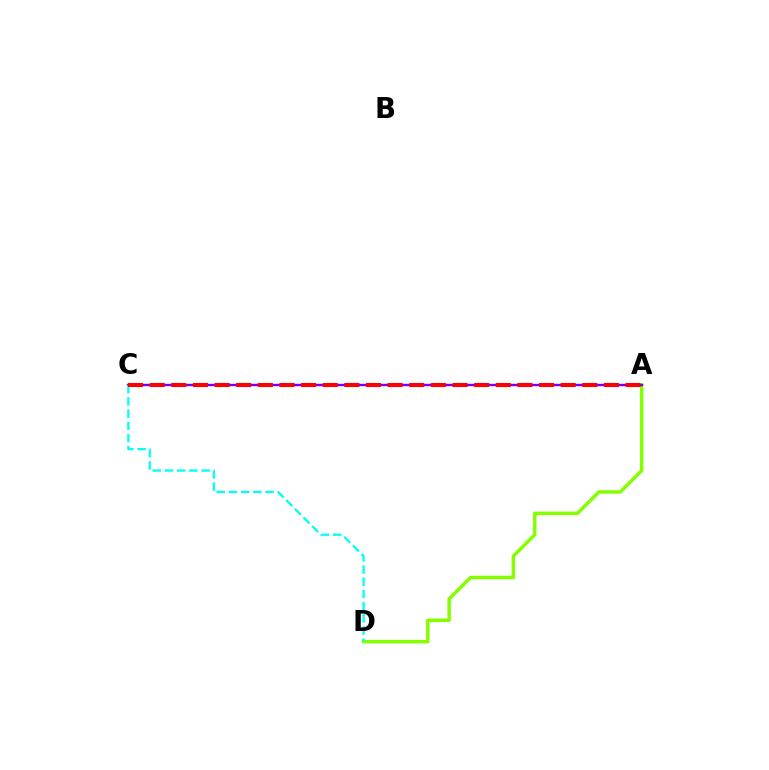{('A', 'D'): [{'color': '#84ff00', 'line_style': 'solid', 'thickness': 2.5}], ('A', 'C'): [{'color': '#7200ff', 'line_style': 'solid', 'thickness': 1.7}, {'color': '#ff0000', 'line_style': 'dashed', 'thickness': 2.94}], ('C', 'D'): [{'color': '#00fff6', 'line_style': 'dashed', 'thickness': 1.66}]}